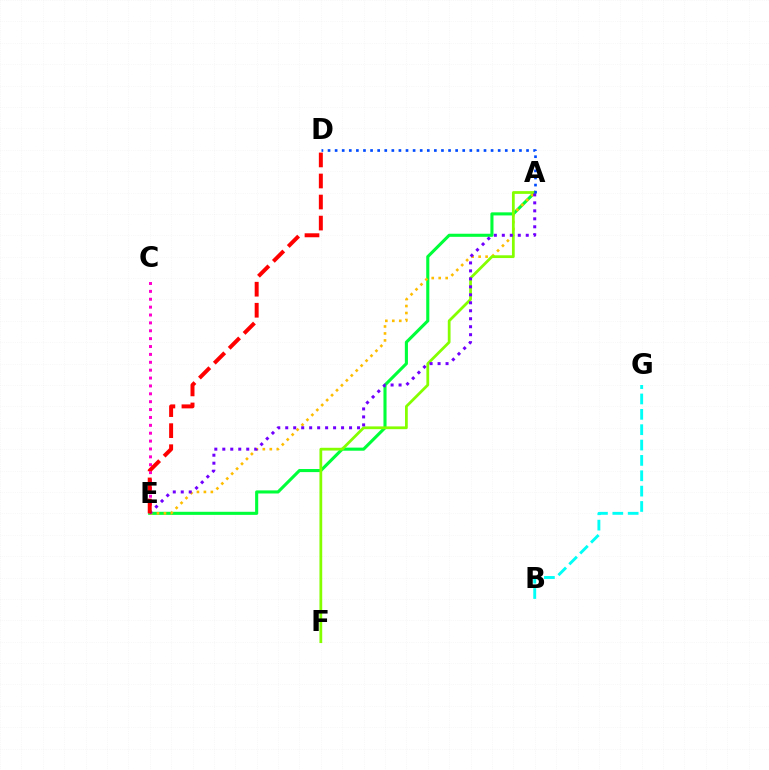{('A', 'E'): [{'color': '#00ff39', 'line_style': 'solid', 'thickness': 2.22}, {'color': '#ffbd00', 'line_style': 'dotted', 'thickness': 1.89}, {'color': '#7200ff', 'line_style': 'dotted', 'thickness': 2.17}], ('C', 'E'): [{'color': '#ff00cf', 'line_style': 'dotted', 'thickness': 2.14}], ('A', 'F'): [{'color': '#84ff00', 'line_style': 'solid', 'thickness': 1.99}], ('D', 'E'): [{'color': '#ff0000', 'line_style': 'dashed', 'thickness': 2.86}], ('A', 'D'): [{'color': '#004bff', 'line_style': 'dotted', 'thickness': 1.93}], ('B', 'G'): [{'color': '#00fff6', 'line_style': 'dashed', 'thickness': 2.09}]}